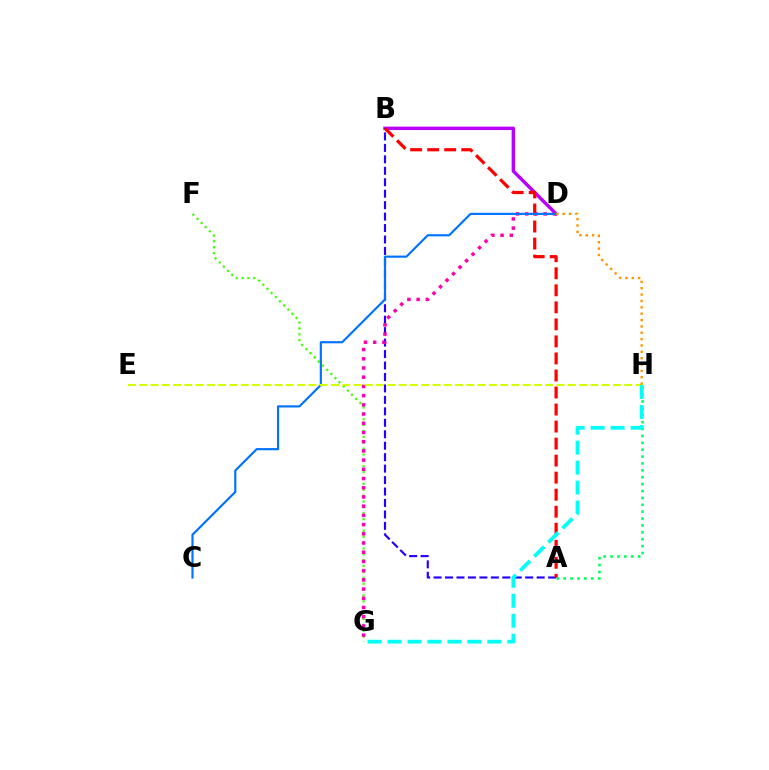{('F', 'G'): [{'color': '#3dff00', 'line_style': 'dotted', 'thickness': 1.6}], ('A', 'H'): [{'color': '#00ff5c', 'line_style': 'dotted', 'thickness': 1.87}], ('B', 'D'): [{'color': '#b900ff', 'line_style': 'solid', 'thickness': 2.46}], ('A', 'B'): [{'color': '#2500ff', 'line_style': 'dashed', 'thickness': 1.56}, {'color': '#ff0000', 'line_style': 'dashed', 'thickness': 2.31}], ('D', 'G'): [{'color': '#ff00ac', 'line_style': 'dotted', 'thickness': 2.5}], ('C', 'D'): [{'color': '#0074ff', 'line_style': 'solid', 'thickness': 1.57}], ('E', 'H'): [{'color': '#d1ff00', 'line_style': 'dashed', 'thickness': 1.53}], ('G', 'H'): [{'color': '#00fff6', 'line_style': 'dashed', 'thickness': 2.71}], ('D', 'H'): [{'color': '#ff9400', 'line_style': 'dotted', 'thickness': 1.73}]}